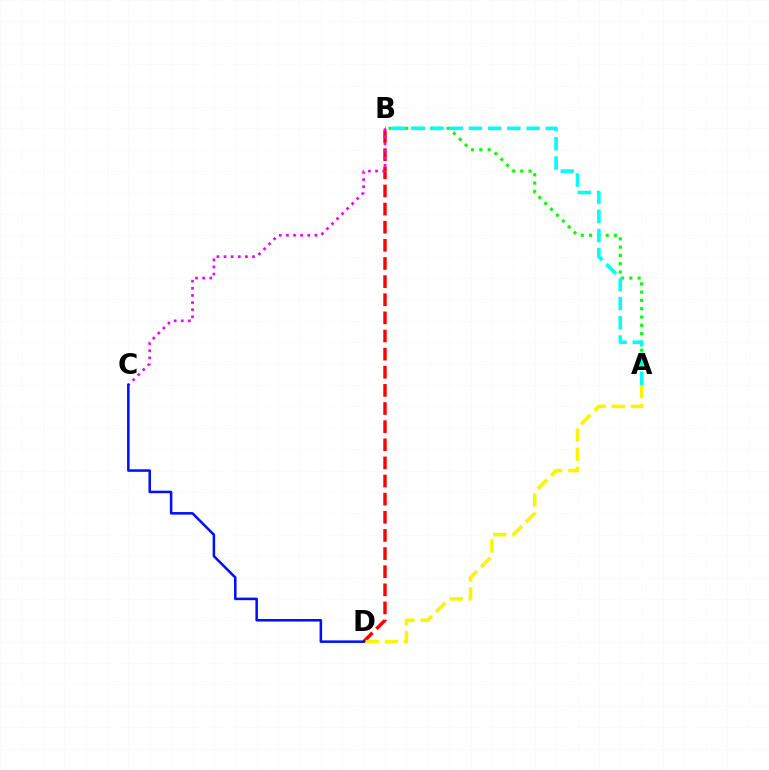{('A', 'B'): [{'color': '#08ff00', 'line_style': 'dotted', 'thickness': 2.26}, {'color': '#00fff6', 'line_style': 'dashed', 'thickness': 2.61}], ('B', 'D'): [{'color': '#ff0000', 'line_style': 'dashed', 'thickness': 2.46}], ('A', 'D'): [{'color': '#fcf500', 'line_style': 'dashed', 'thickness': 2.59}], ('B', 'C'): [{'color': '#ee00ff', 'line_style': 'dotted', 'thickness': 1.94}], ('C', 'D'): [{'color': '#0010ff', 'line_style': 'solid', 'thickness': 1.82}]}